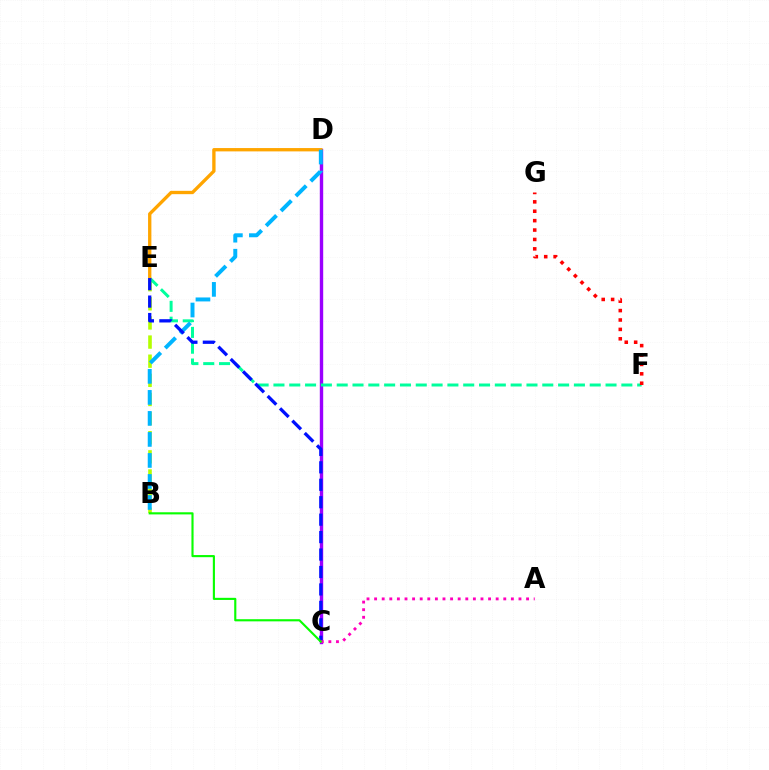{('C', 'D'): [{'color': '#9b00ff', 'line_style': 'solid', 'thickness': 2.44}], ('B', 'E'): [{'color': '#b3ff00', 'line_style': 'dashed', 'thickness': 2.6}], ('E', 'F'): [{'color': '#00ff9d', 'line_style': 'dashed', 'thickness': 2.15}], ('D', 'E'): [{'color': '#ffa500', 'line_style': 'solid', 'thickness': 2.4}], ('B', 'D'): [{'color': '#00b5ff', 'line_style': 'dashed', 'thickness': 2.86}], ('C', 'E'): [{'color': '#0010ff', 'line_style': 'dashed', 'thickness': 2.37}], ('A', 'C'): [{'color': '#ff00bd', 'line_style': 'dotted', 'thickness': 2.06}], ('F', 'G'): [{'color': '#ff0000', 'line_style': 'dotted', 'thickness': 2.55}], ('B', 'C'): [{'color': '#08ff00', 'line_style': 'solid', 'thickness': 1.54}]}